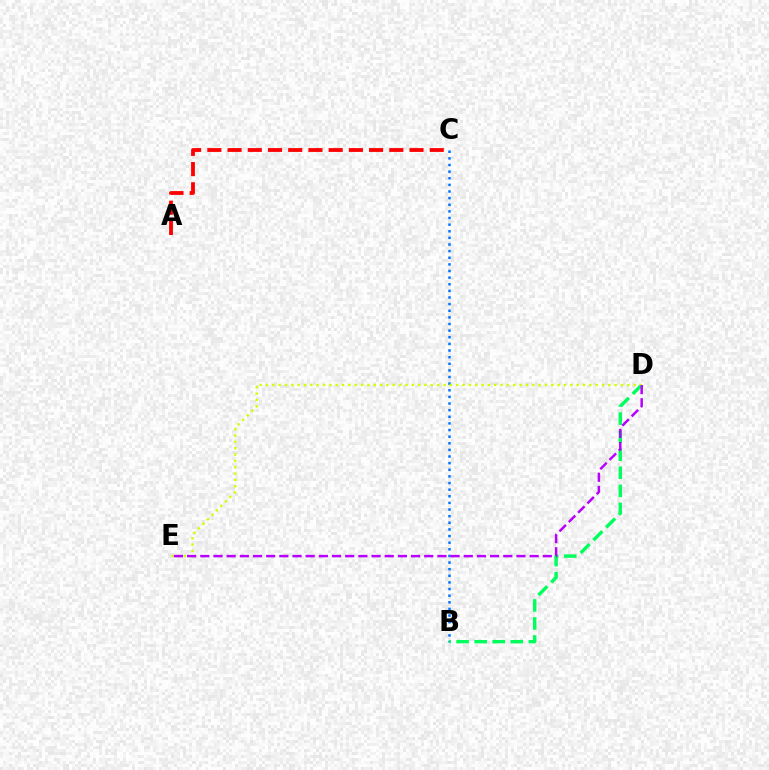{('A', 'C'): [{'color': '#ff0000', 'line_style': 'dashed', 'thickness': 2.75}], ('B', 'C'): [{'color': '#0074ff', 'line_style': 'dotted', 'thickness': 1.8}], ('B', 'D'): [{'color': '#00ff5c', 'line_style': 'dashed', 'thickness': 2.45}], ('D', 'E'): [{'color': '#d1ff00', 'line_style': 'dotted', 'thickness': 1.72}, {'color': '#b900ff', 'line_style': 'dashed', 'thickness': 1.79}]}